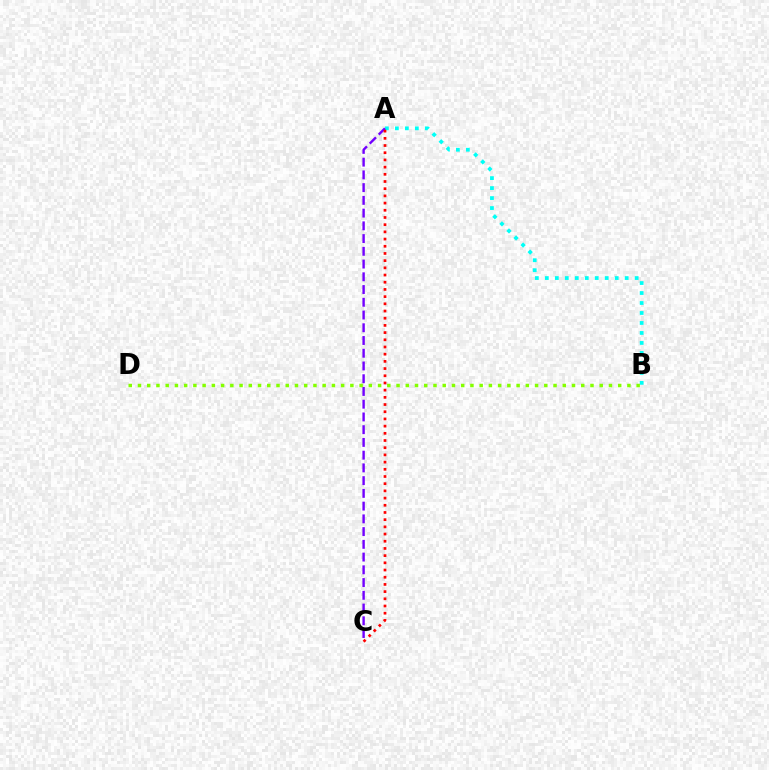{('A', 'B'): [{'color': '#00fff6', 'line_style': 'dotted', 'thickness': 2.71}], ('A', 'C'): [{'color': '#7200ff', 'line_style': 'dashed', 'thickness': 1.73}, {'color': '#ff0000', 'line_style': 'dotted', 'thickness': 1.95}], ('B', 'D'): [{'color': '#84ff00', 'line_style': 'dotted', 'thickness': 2.51}]}